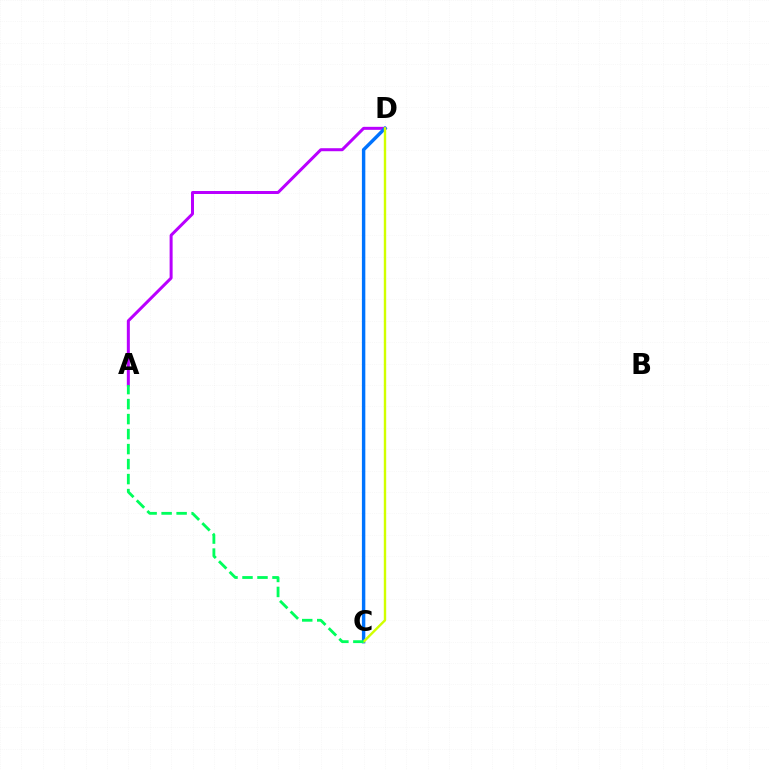{('A', 'D'): [{'color': '#b900ff', 'line_style': 'solid', 'thickness': 2.16}], ('C', 'D'): [{'color': '#ff0000', 'line_style': 'dotted', 'thickness': 1.6}, {'color': '#0074ff', 'line_style': 'solid', 'thickness': 2.46}, {'color': '#d1ff00', 'line_style': 'solid', 'thickness': 1.73}], ('A', 'C'): [{'color': '#00ff5c', 'line_style': 'dashed', 'thickness': 2.04}]}